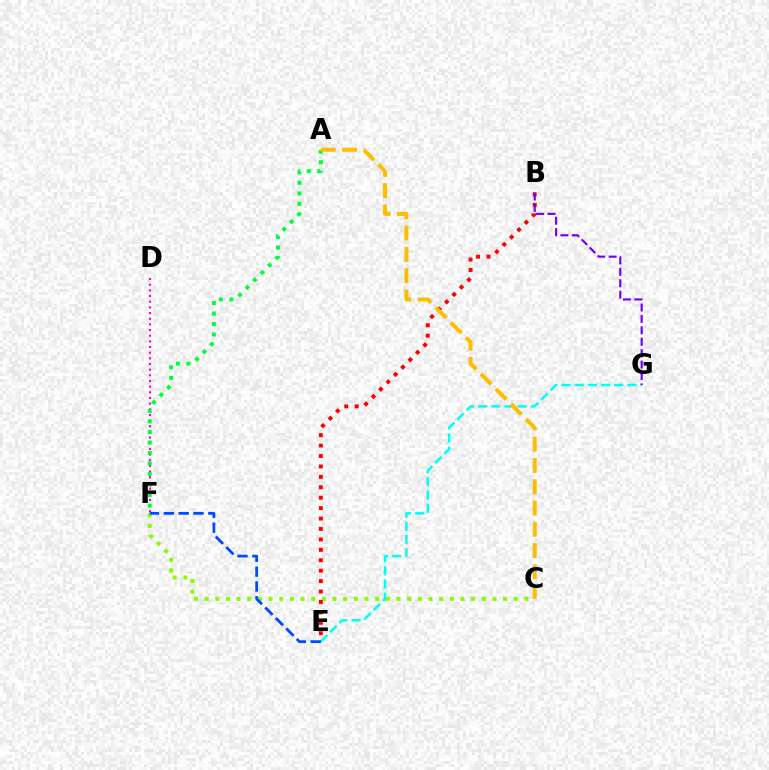{('D', 'F'): [{'color': '#ff00cf', 'line_style': 'dotted', 'thickness': 1.54}], ('E', 'G'): [{'color': '#00fff6', 'line_style': 'dashed', 'thickness': 1.79}], ('A', 'F'): [{'color': '#00ff39', 'line_style': 'dotted', 'thickness': 2.85}], ('C', 'F'): [{'color': '#84ff00', 'line_style': 'dotted', 'thickness': 2.9}], ('E', 'F'): [{'color': '#004bff', 'line_style': 'dashed', 'thickness': 2.02}], ('B', 'E'): [{'color': '#ff0000', 'line_style': 'dotted', 'thickness': 2.83}], ('B', 'G'): [{'color': '#7200ff', 'line_style': 'dashed', 'thickness': 1.55}], ('A', 'C'): [{'color': '#ffbd00', 'line_style': 'dashed', 'thickness': 2.89}]}